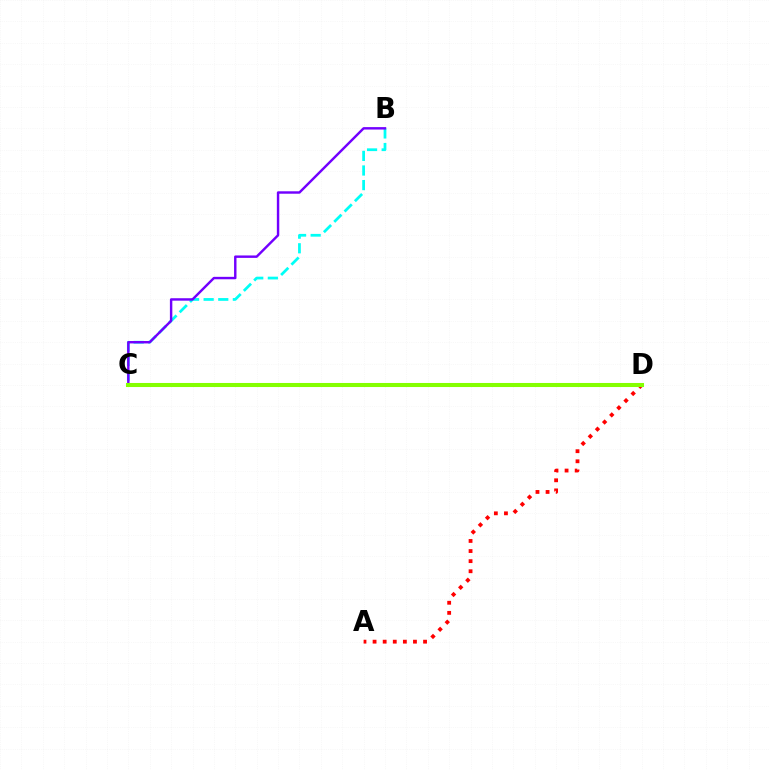{('B', 'C'): [{'color': '#00fff6', 'line_style': 'dashed', 'thickness': 1.99}, {'color': '#7200ff', 'line_style': 'solid', 'thickness': 1.75}], ('A', 'D'): [{'color': '#ff0000', 'line_style': 'dotted', 'thickness': 2.74}], ('C', 'D'): [{'color': '#84ff00', 'line_style': 'solid', 'thickness': 2.92}]}